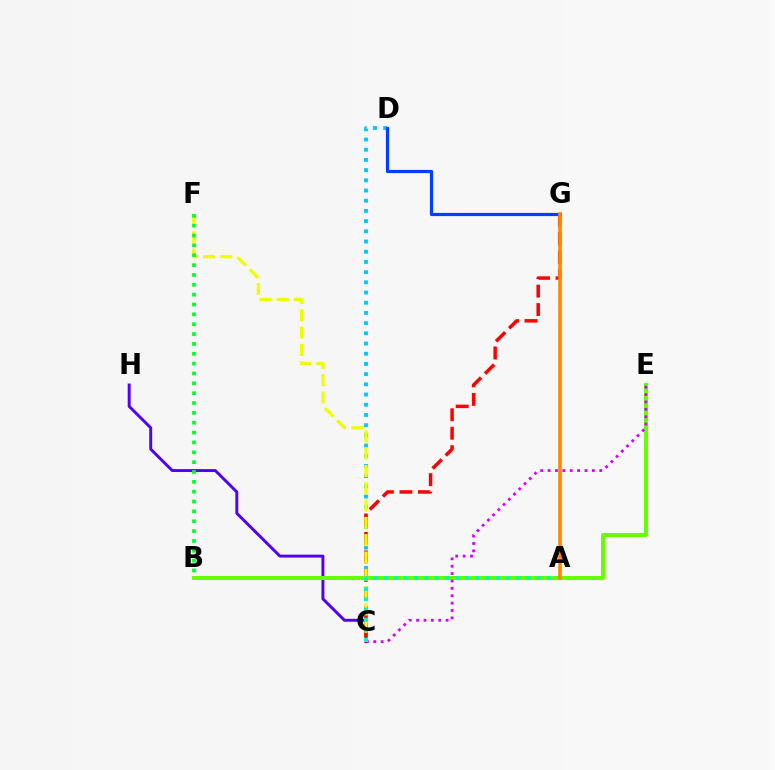{('C', 'H'): [{'color': '#4f00ff', 'line_style': 'solid', 'thickness': 2.11}], ('C', 'D'): [{'color': '#00c7ff', 'line_style': 'dotted', 'thickness': 2.77}], ('A', 'B'): [{'color': '#ff00a0', 'line_style': 'solid', 'thickness': 1.61}], ('B', 'E'): [{'color': '#66ff00', 'line_style': 'solid', 'thickness': 2.92}], ('C', 'G'): [{'color': '#ff0000', 'line_style': 'dashed', 'thickness': 2.51}], ('C', 'F'): [{'color': '#eeff00', 'line_style': 'dashed', 'thickness': 2.35}], ('D', 'G'): [{'color': '#003fff', 'line_style': 'solid', 'thickness': 2.31}], ('C', 'E'): [{'color': '#d600ff', 'line_style': 'dotted', 'thickness': 2.0}], ('A', 'C'): [{'color': '#00ffaf', 'line_style': 'dotted', 'thickness': 2.77}], ('A', 'G'): [{'color': '#ff8800', 'line_style': 'solid', 'thickness': 2.58}], ('B', 'F'): [{'color': '#00ff27', 'line_style': 'dotted', 'thickness': 2.68}]}